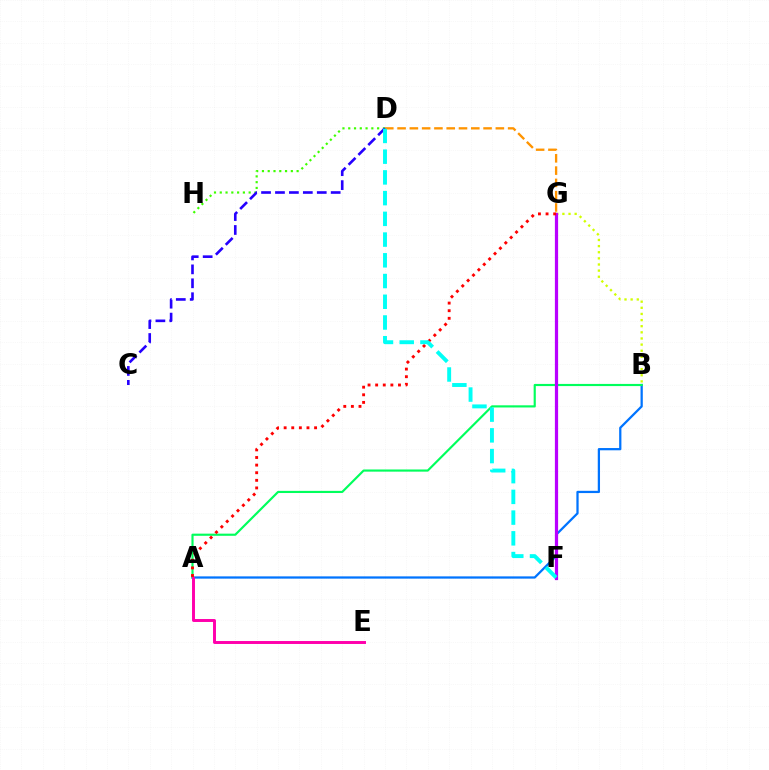{('A', 'B'): [{'color': '#0074ff', 'line_style': 'solid', 'thickness': 1.62}, {'color': '#00ff5c', 'line_style': 'solid', 'thickness': 1.55}], ('B', 'G'): [{'color': '#d1ff00', 'line_style': 'dotted', 'thickness': 1.67}], ('D', 'G'): [{'color': '#ff9400', 'line_style': 'dashed', 'thickness': 1.67}], ('A', 'E'): [{'color': '#ff00ac', 'line_style': 'solid', 'thickness': 2.12}], ('D', 'H'): [{'color': '#3dff00', 'line_style': 'dotted', 'thickness': 1.57}], ('F', 'G'): [{'color': '#b900ff', 'line_style': 'solid', 'thickness': 2.31}], ('C', 'D'): [{'color': '#2500ff', 'line_style': 'dashed', 'thickness': 1.89}], ('A', 'G'): [{'color': '#ff0000', 'line_style': 'dotted', 'thickness': 2.07}], ('D', 'F'): [{'color': '#00fff6', 'line_style': 'dashed', 'thickness': 2.82}]}